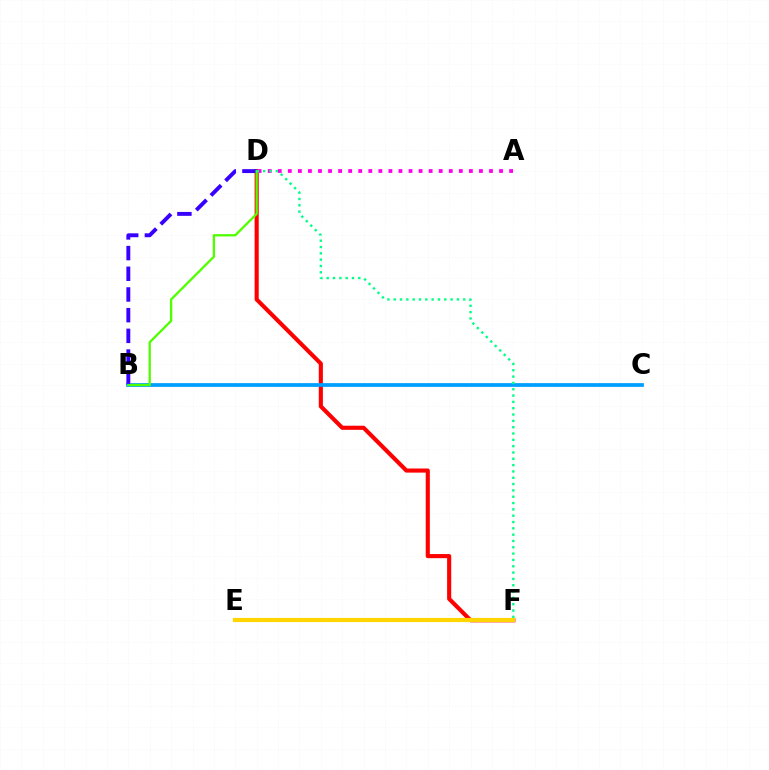{('D', 'F'): [{'color': '#ff0000', 'line_style': 'solid', 'thickness': 2.96}, {'color': '#00ff86', 'line_style': 'dotted', 'thickness': 1.72}], ('B', 'C'): [{'color': '#009eff', 'line_style': 'solid', 'thickness': 2.69}], ('A', 'D'): [{'color': '#ff00ed', 'line_style': 'dotted', 'thickness': 2.73}], ('B', 'D'): [{'color': '#3700ff', 'line_style': 'dashed', 'thickness': 2.81}, {'color': '#4fff00', 'line_style': 'solid', 'thickness': 1.66}], ('E', 'F'): [{'color': '#ffd500', 'line_style': 'solid', 'thickness': 2.99}]}